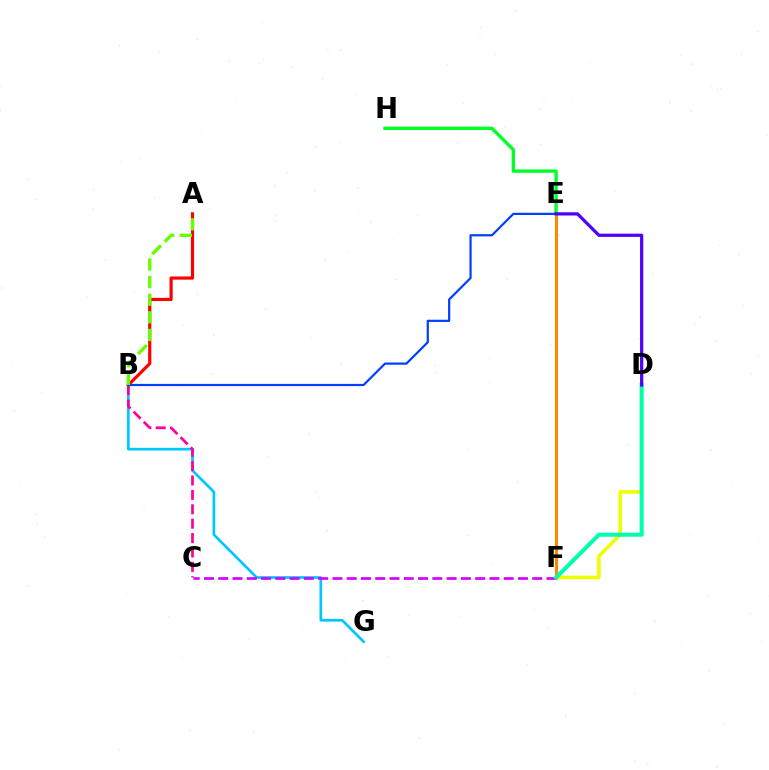{('B', 'G'): [{'color': '#00c7ff', 'line_style': 'solid', 'thickness': 1.94}], ('B', 'C'): [{'color': '#ff00a0', 'line_style': 'dashed', 'thickness': 1.96}], ('E', 'F'): [{'color': '#ff8800', 'line_style': 'solid', 'thickness': 2.21}], ('D', 'F'): [{'color': '#eeff00', 'line_style': 'solid', 'thickness': 2.58}, {'color': '#00ffaf', 'line_style': 'solid', 'thickness': 2.91}], ('C', 'F'): [{'color': '#d600ff', 'line_style': 'dashed', 'thickness': 1.94}], ('E', 'H'): [{'color': '#00ff27', 'line_style': 'solid', 'thickness': 2.41}], ('A', 'B'): [{'color': '#ff0000', 'line_style': 'solid', 'thickness': 2.29}, {'color': '#66ff00', 'line_style': 'dashed', 'thickness': 2.39}], ('B', 'E'): [{'color': '#003fff', 'line_style': 'solid', 'thickness': 1.59}], ('D', 'E'): [{'color': '#4f00ff', 'line_style': 'solid', 'thickness': 2.32}]}